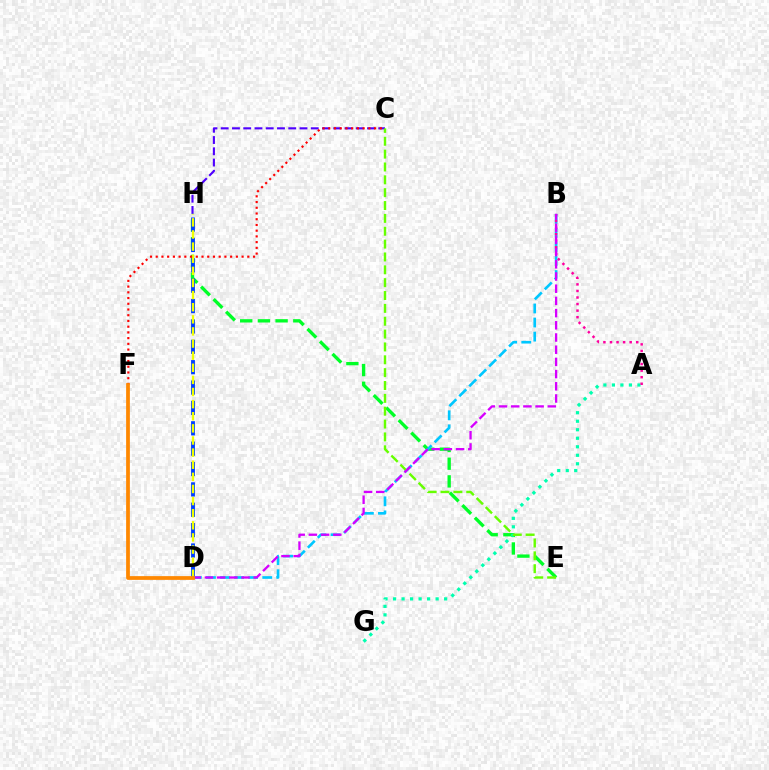{('C', 'H'): [{'color': '#4f00ff', 'line_style': 'dashed', 'thickness': 1.53}], ('E', 'H'): [{'color': '#00ff27', 'line_style': 'dashed', 'thickness': 2.4}], ('A', 'G'): [{'color': '#00ffaf', 'line_style': 'dotted', 'thickness': 2.31}], ('B', 'D'): [{'color': '#00c7ff', 'line_style': 'dashed', 'thickness': 1.91}, {'color': '#d600ff', 'line_style': 'dashed', 'thickness': 1.66}], ('D', 'H'): [{'color': '#003fff', 'line_style': 'dashed', 'thickness': 2.77}, {'color': '#eeff00', 'line_style': 'dashed', 'thickness': 1.65}], ('A', 'B'): [{'color': '#ff00a0', 'line_style': 'dotted', 'thickness': 1.78}], ('C', 'E'): [{'color': '#66ff00', 'line_style': 'dashed', 'thickness': 1.75}], ('C', 'F'): [{'color': '#ff0000', 'line_style': 'dotted', 'thickness': 1.56}], ('D', 'F'): [{'color': '#ff8800', 'line_style': 'solid', 'thickness': 2.7}]}